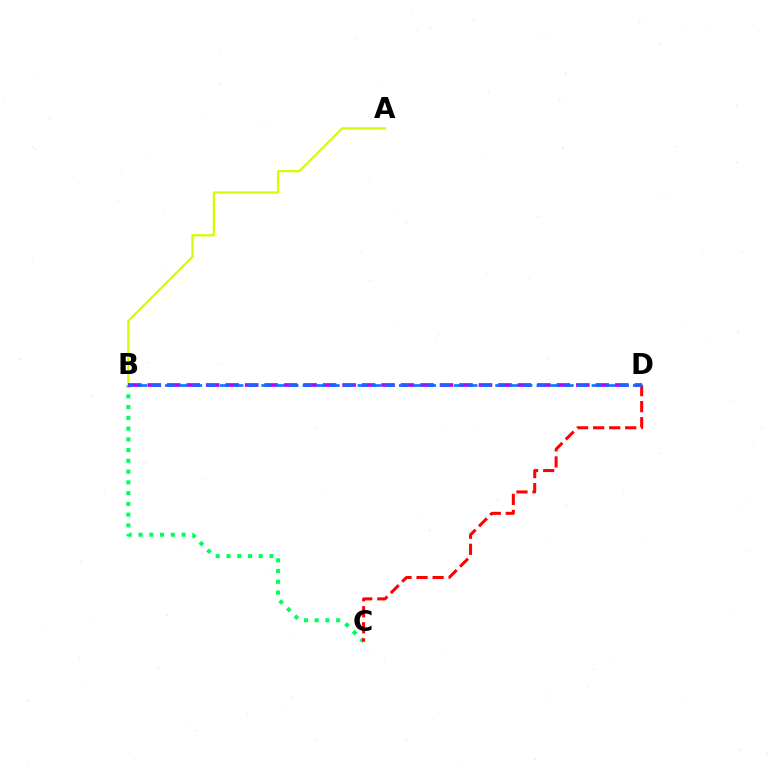{('A', 'B'): [{'color': '#d1ff00', 'line_style': 'solid', 'thickness': 1.63}], ('B', 'C'): [{'color': '#00ff5c', 'line_style': 'dotted', 'thickness': 2.92}], ('B', 'D'): [{'color': '#b900ff', 'line_style': 'dashed', 'thickness': 2.65}, {'color': '#0074ff', 'line_style': 'dashed', 'thickness': 1.87}], ('C', 'D'): [{'color': '#ff0000', 'line_style': 'dashed', 'thickness': 2.18}]}